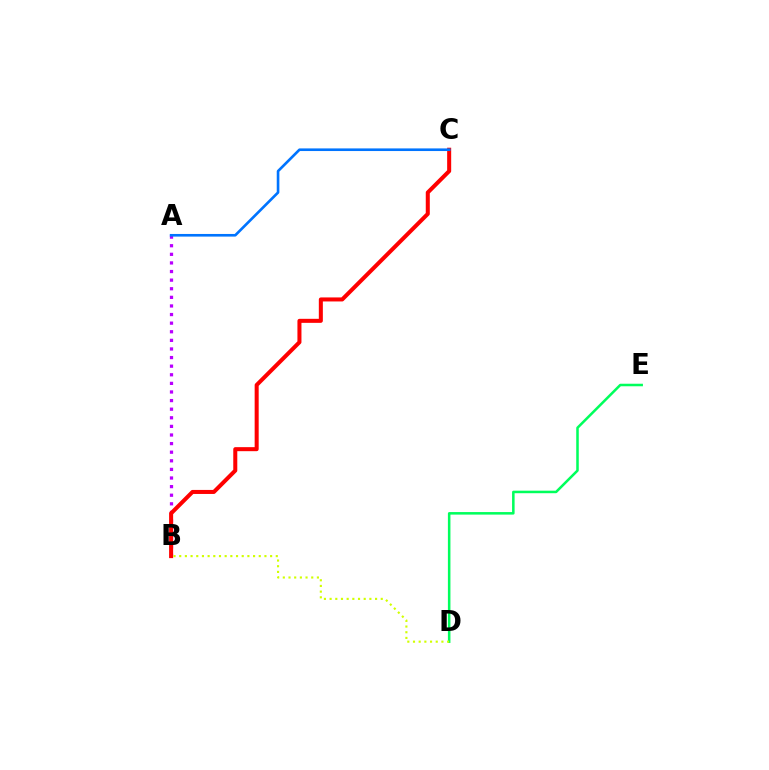{('A', 'B'): [{'color': '#b900ff', 'line_style': 'dotted', 'thickness': 2.34}], ('D', 'E'): [{'color': '#00ff5c', 'line_style': 'solid', 'thickness': 1.82}], ('B', 'C'): [{'color': '#ff0000', 'line_style': 'solid', 'thickness': 2.9}], ('B', 'D'): [{'color': '#d1ff00', 'line_style': 'dotted', 'thickness': 1.54}], ('A', 'C'): [{'color': '#0074ff', 'line_style': 'solid', 'thickness': 1.9}]}